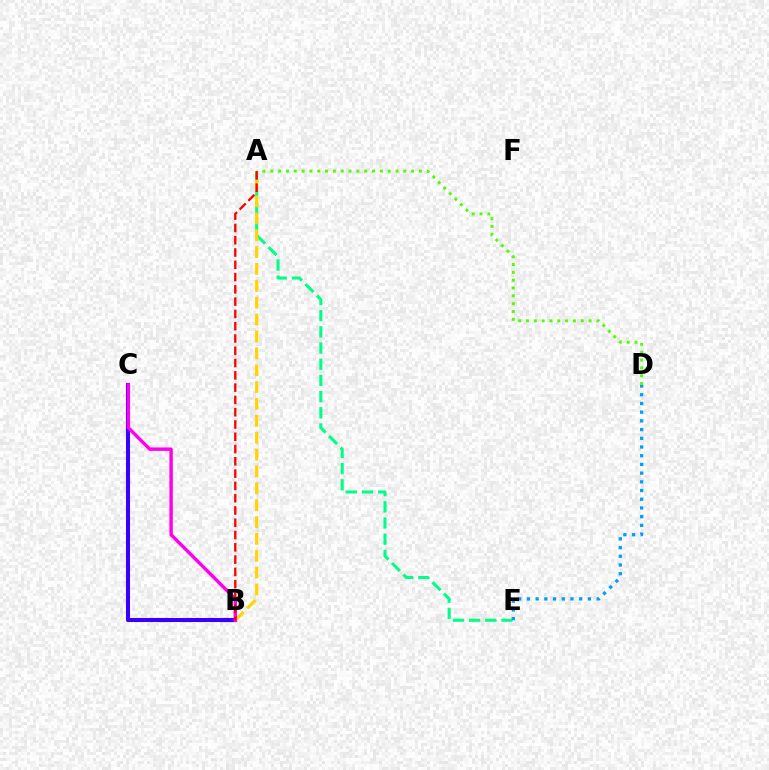{('A', 'D'): [{'color': '#4fff00', 'line_style': 'dotted', 'thickness': 2.13}], ('B', 'C'): [{'color': '#3700ff', 'line_style': 'solid', 'thickness': 2.92}, {'color': '#ff00ed', 'line_style': 'solid', 'thickness': 2.45}], ('A', 'E'): [{'color': '#00ff86', 'line_style': 'dashed', 'thickness': 2.2}], ('A', 'B'): [{'color': '#ffd500', 'line_style': 'dashed', 'thickness': 2.29}, {'color': '#ff0000', 'line_style': 'dashed', 'thickness': 1.67}], ('D', 'E'): [{'color': '#009eff', 'line_style': 'dotted', 'thickness': 2.37}]}